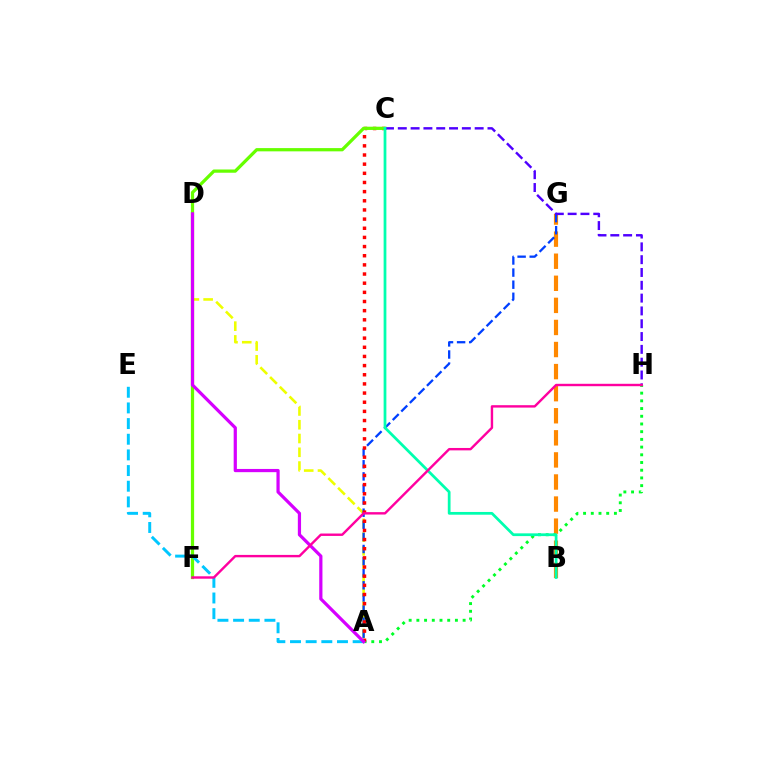{('B', 'G'): [{'color': '#ff8800', 'line_style': 'dashed', 'thickness': 3.0}], ('A', 'H'): [{'color': '#00ff27', 'line_style': 'dotted', 'thickness': 2.09}], ('A', 'D'): [{'color': '#eeff00', 'line_style': 'dashed', 'thickness': 1.87}, {'color': '#d600ff', 'line_style': 'solid', 'thickness': 2.32}], ('A', 'G'): [{'color': '#003fff', 'line_style': 'dashed', 'thickness': 1.64}], ('A', 'C'): [{'color': '#ff0000', 'line_style': 'dotted', 'thickness': 2.49}], ('C', 'F'): [{'color': '#66ff00', 'line_style': 'solid', 'thickness': 2.34}], ('A', 'E'): [{'color': '#00c7ff', 'line_style': 'dashed', 'thickness': 2.13}], ('C', 'H'): [{'color': '#4f00ff', 'line_style': 'dashed', 'thickness': 1.74}], ('B', 'C'): [{'color': '#00ffaf', 'line_style': 'solid', 'thickness': 1.98}], ('F', 'H'): [{'color': '#ff00a0', 'line_style': 'solid', 'thickness': 1.73}]}